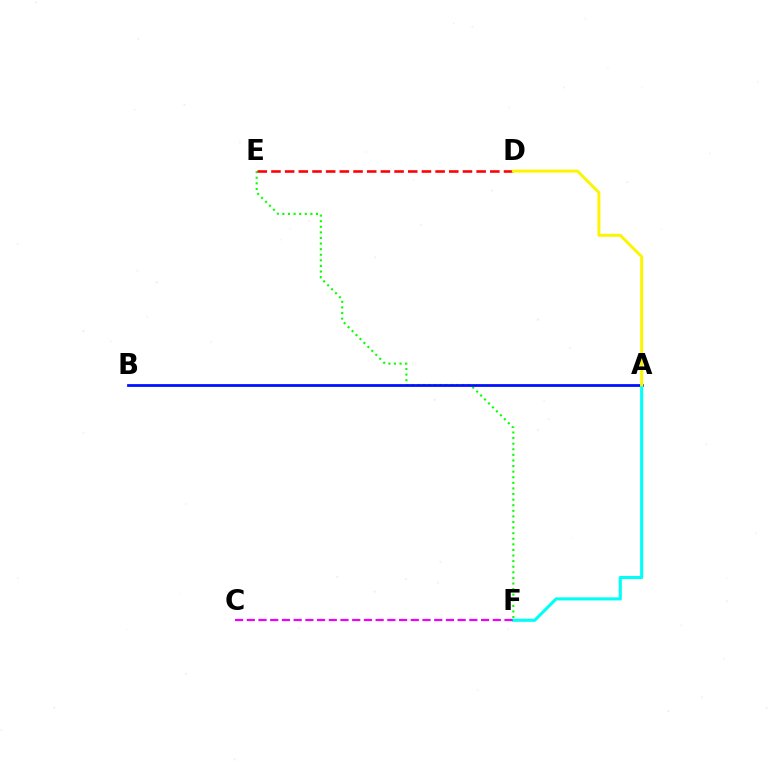{('E', 'F'): [{'color': '#08ff00', 'line_style': 'dotted', 'thickness': 1.52}], ('A', 'B'): [{'color': '#0010ff', 'line_style': 'solid', 'thickness': 1.99}], ('D', 'E'): [{'color': '#ff0000', 'line_style': 'dashed', 'thickness': 1.86}], ('A', 'F'): [{'color': '#00fff6', 'line_style': 'solid', 'thickness': 2.23}], ('A', 'D'): [{'color': '#fcf500', 'line_style': 'solid', 'thickness': 2.14}], ('C', 'F'): [{'color': '#ee00ff', 'line_style': 'dashed', 'thickness': 1.59}]}